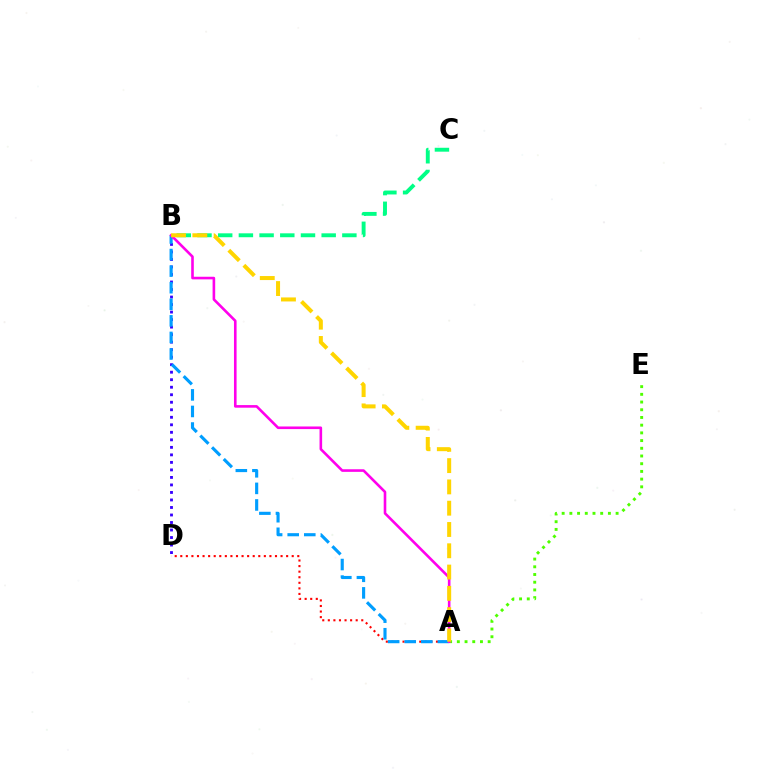{('B', 'D'): [{'color': '#3700ff', 'line_style': 'dotted', 'thickness': 2.04}], ('A', 'E'): [{'color': '#4fff00', 'line_style': 'dotted', 'thickness': 2.09}], ('A', 'D'): [{'color': '#ff0000', 'line_style': 'dotted', 'thickness': 1.51}], ('B', 'C'): [{'color': '#00ff86', 'line_style': 'dashed', 'thickness': 2.81}], ('A', 'B'): [{'color': '#009eff', 'line_style': 'dashed', 'thickness': 2.25}, {'color': '#ff00ed', 'line_style': 'solid', 'thickness': 1.88}, {'color': '#ffd500', 'line_style': 'dashed', 'thickness': 2.89}]}